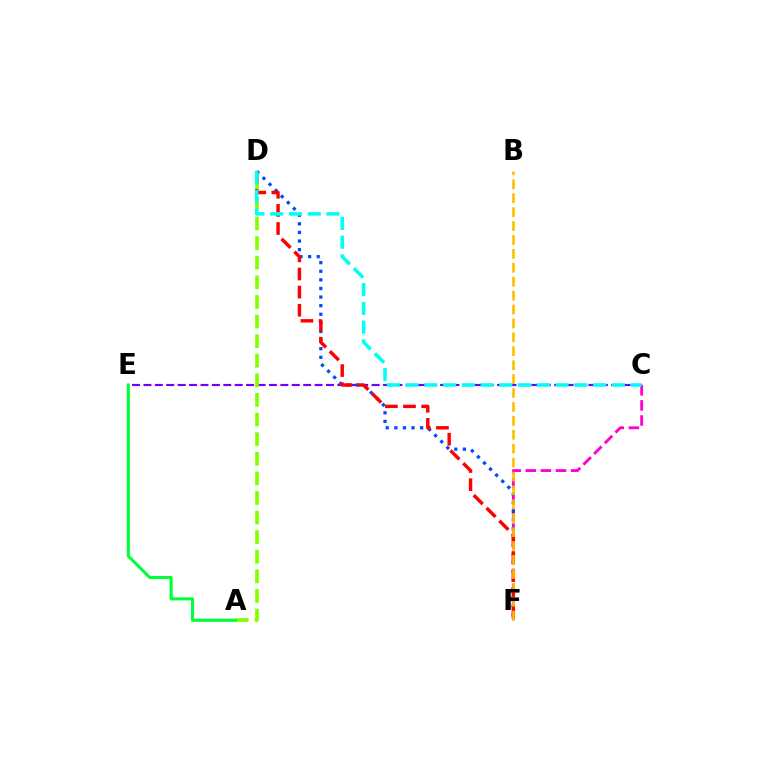{('C', 'E'): [{'color': '#7200ff', 'line_style': 'dashed', 'thickness': 1.55}], ('A', 'D'): [{'color': '#84ff00', 'line_style': 'dashed', 'thickness': 2.66}], ('C', 'F'): [{'color': '#ff00cf', 'line_style': 'dashed', 'thickness': 2.05}], ('D', 'F'): [{'color': '#004bff', 'line_style': 'dotted', 'thickness': 2.34}, {'color': '#ff0000', 'line_style': 'dashed', 'thickness': 2.46}], ('A', 'E'): [{'color': '#00ff39', 'line_style': 'solid', 'thickness': 2.22}], ('C', 'D'): [{'color': '#00fff6', 'line_style': 'dashed', 'thickness': 2.55}], ('B', 'F'): [{'color': '#ffbd00', 'line_style': 'dashed', 'thickness': 1.89}]}